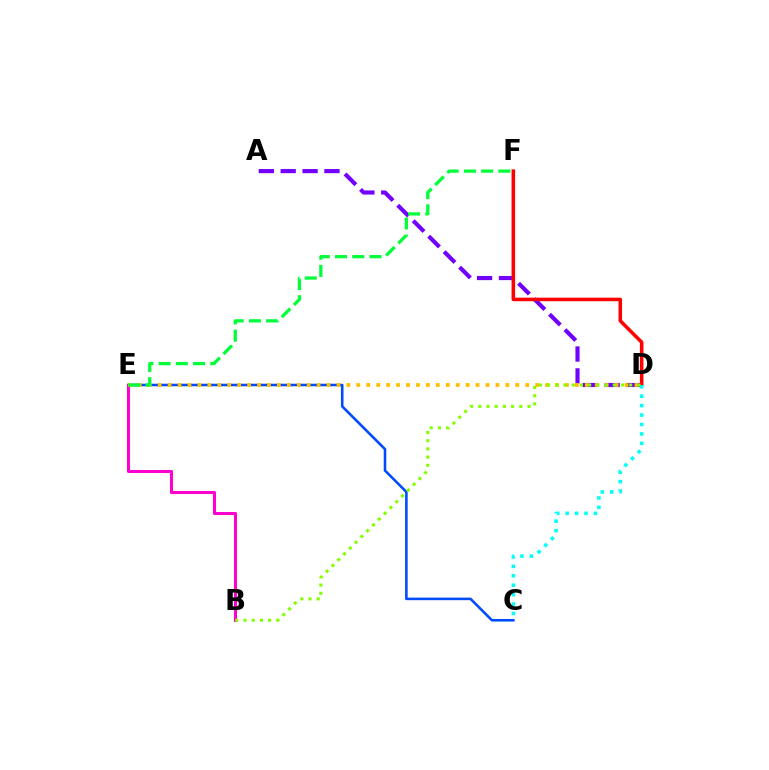{('A', 'D'): [{'color': '#7200ff', 'line_style': 'dashed', 'thickness': 2.97}], ('C', 'E'): [{'color': '#004bff', 'line_style': 'solid', 'thickness': 1.85}], ('D', 'F'): [{'color': '#ff0000', 'line_style': 'solid', 'thickness': 2.55}], ('B', 'E'): [{'color': '#ff00cf', 'line_style': 'solid', 'thickness': 2.2}], ('D', 'E'): [{'color': '#ffbd00', 'line_style': 'dotted', 'thickness': 2.7}], ('E', 'F'): [{'color': '#00ff39', 'line_style': 'dashed', 'thickness': 2.34}], ('B', 'D'): [{'color': '#84ff00', 'line_style': 'dotted', 'thickness': 2.23}], ('C', 'D'): [{'color': '#00fff6', 'line_style': 'dotted', 'thickness': 2.56}]}